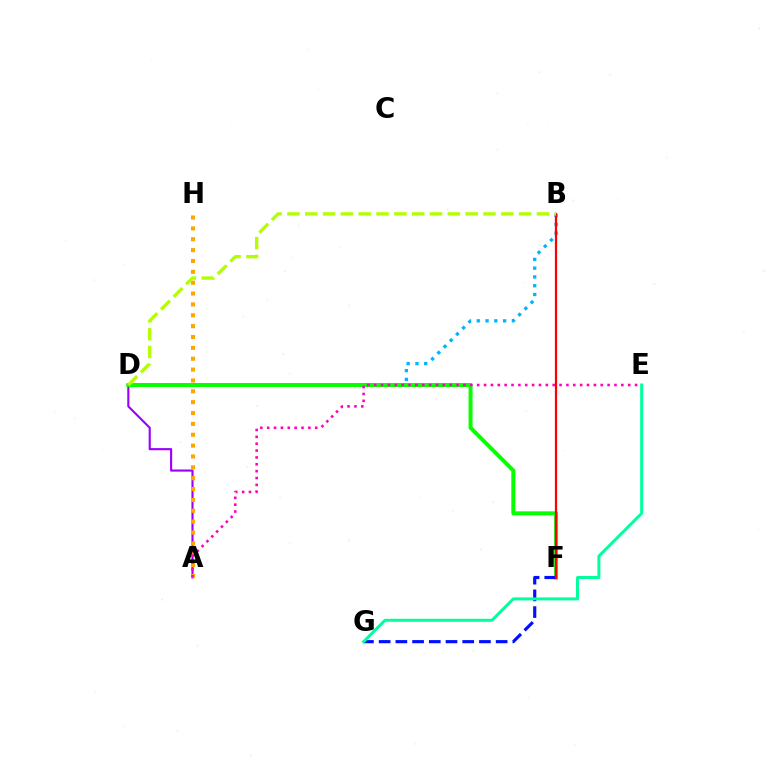{('B', 'D'): [{'color': '#00b5ff', 'line_style': 'dotted', 'thickness': 2.39}, {'color': '#b3ff00', 'line_style': 'dashed', 'thickness': 2.42}], ('A', 'D'): [{'color': '#9b00ff', 'line_style': 'solid', 'thickness': 1.53}], ('A', 'H'): [{'color': '#ffa500', 'line_style': 'dotted', 'thickness': 2.95}], ('D', 'F'): [{'color': '#08ff00', 'line_style': 'solid', 'thickness': 2.87}], ('A', 'E'): [{'color': '#ff00bd', 'line_style': 'dotted', 'thickness': 1.86}], ('F', 'G'): [{'color': '#0010ff', 'line_style': 'dashed', 'thickness': 2.27}], ('B', 'F'): [{'color': '#ff0000', 'line_style': 'solid', 'thickness': 1.62}], ('E', 'G'): [{'color': '#00ff9d', 'line_style': 'solid', 'thickness': 2.16}]}